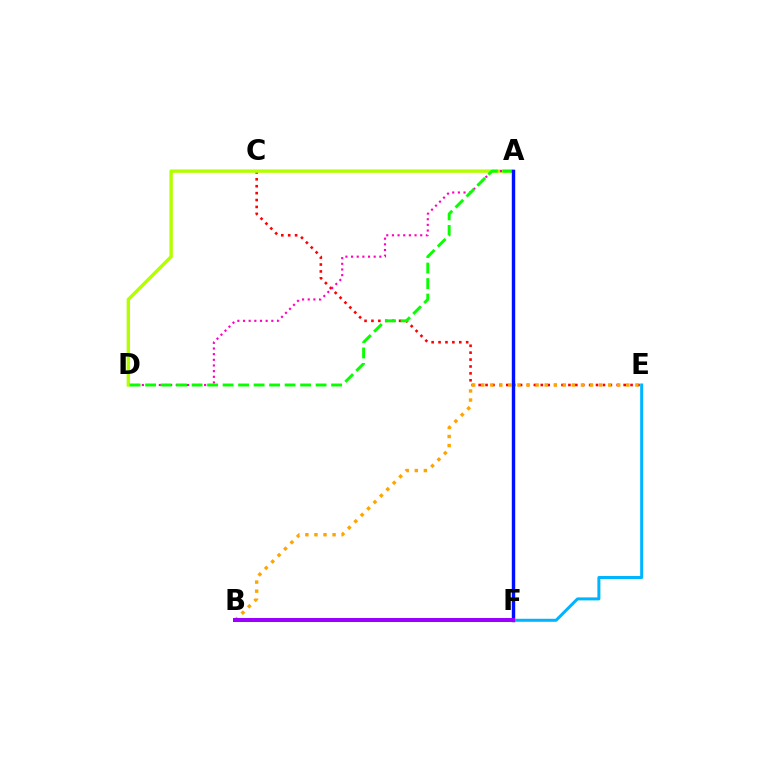{('C', 'E'): [{'color': '#ff0000', 'line_style': 'dotted', 'thickness': 1.88}], ('A', 'D'): [{'color': '#b3ff00', 'line_style': 'solid', 'thickness': 2.44}, {'color': '#ff00bd', 'line_style': 'dotted', 'thickness': 1.54}, {'color': '#08ff00', 'line_style': 'dashed', 'thickness': 2.11}], ('B', 'E'): [{'color': '#ffa500', 'line_style': 'dotted', 'thickness': 2.46}], ('A', 'F'): [{'color': '#00ff9d', 'line_style': 'dotted', 'thickness': 1.96}, {'color': '#0010ff', 'line_style': 'solid', 'thickness': 2.45}], ('E', 'F'): [{'color': '#00b5ff', 'line_style': 'solid', 'thickness': 2.16}], ('B', 'F'): [{'color': '#9b00ff', 'line_style': 'solid', 'thickness': 2.89}]}